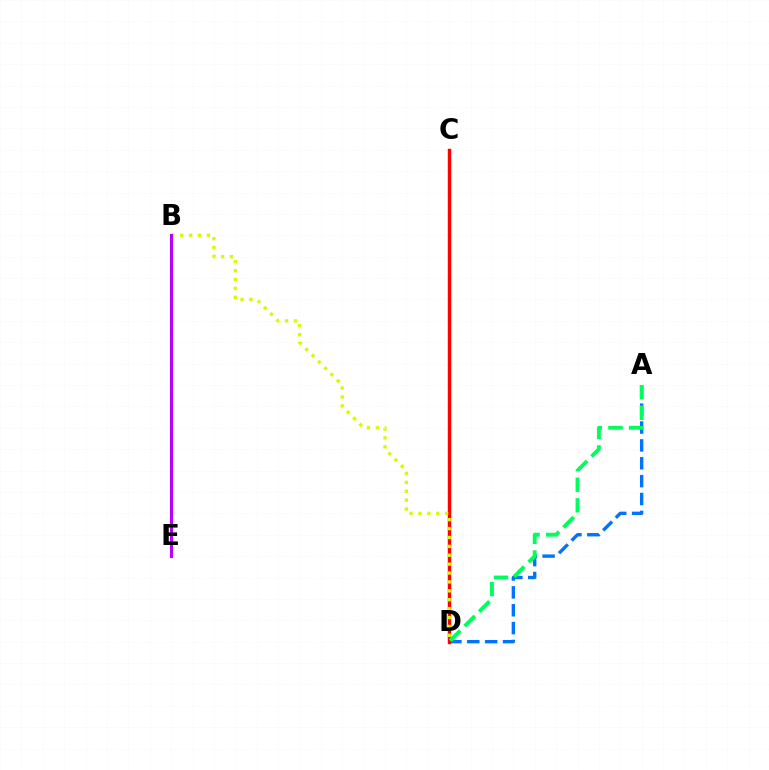{('A', 'D'): [{'color': '#0074ff', 'line_style': 'dashed', 'thickness': 2.43}, {'color': '#00ff5c', 'line_style': 'dashed', 'thickness': 2.8}], ('C', 'D'): [{'color': '#ff0000', 'line_style': 'solid', 'thickness': 2.48}], ('B', 'D'): [{'color': '#d1ff00', 'line_style': 'dotted', 'thickness': 2.42}], ('B', 'E'): [{'color': '#b900ff', 'line_style': 'solid', 'thickness': 2.21}]}